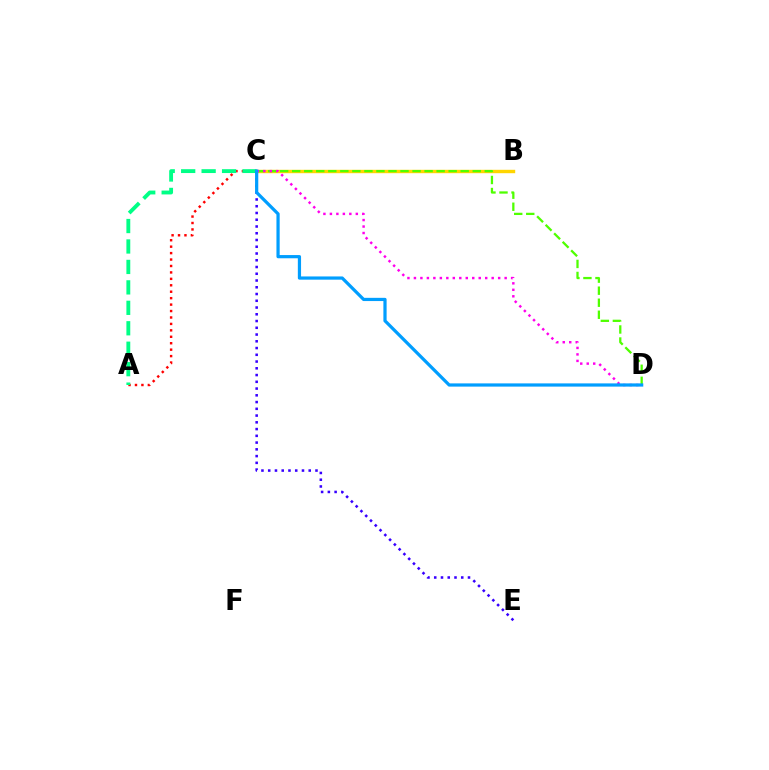{('B', 'C'): [{'color': '#ffd500', 'line_style': 'solid', 'thickness': 2.44}], ('C', 'D'): [{'color': '#4fff00', 'line_style': 'dashed', 'thickness': 1.64}, {'color': '#ff00ed', 'line_style': 'dotted', 'thickness': 1.76}, {'color': '#009eff', 'line_style': 'solid', 'thickness': 2.32}], ('A', 'C'): [{'color': '#ff0000', 'line_style': 'dotted', 'thickness': 1.75}, {'color': '#00ff86', 'line_style': 'dashed', 'thickness': 2.78}], ('C', 'E'): [{'color': '#3700ff', 'line_style': 'dotted', 'thickness': 1.83}]}